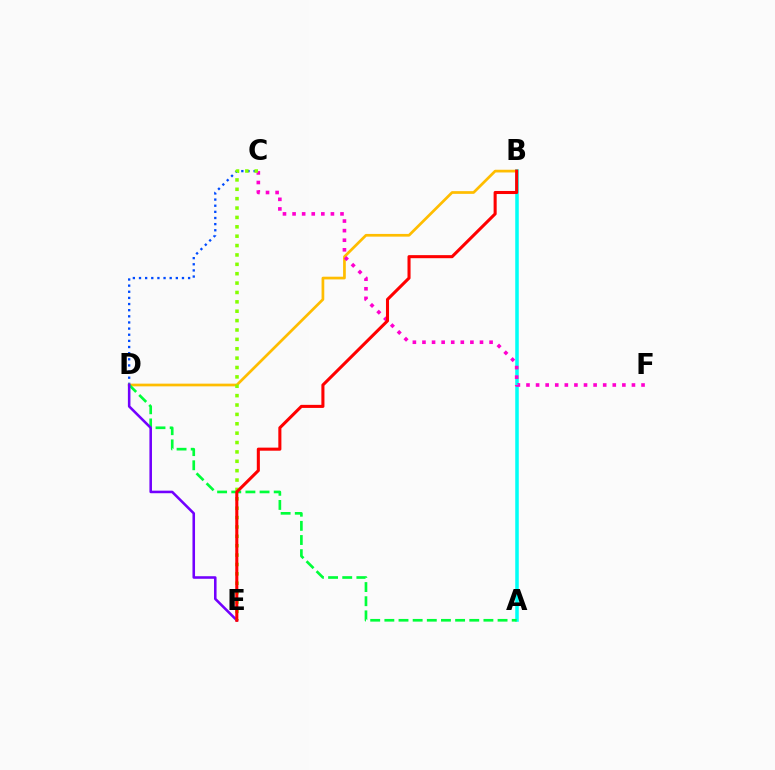{('C', 'D'): [{'color': '#004bff', 'line_style': 'dotted', 'thickness': 1.67}], ('A', 'B'): [{'color': '#00fff6', 'line_style': 'solid', 'thickness': 2.54}], ('B', 'D'): [{'color': '#ffbd00', 'line_style': 'solid', 'thickness': 1.95}], ('A', 'D'): [{'color': '#00ff39', 'line_style': 'dashed', 'thickness': 1.92}], ('D', 'E'): [{'color': '#7200ff', 'line_style': 'solid', 'thickness': 1.84}], ('C', 'F'): [{'color': '#ff00cf', 'line_style': 'dotted', 'thickness': 2.61}], ('C', 'E'): [{'color': '#84ff00', 'line_style': 'dotted', 'thickness': 2.55}], ('B', 'E'): [{'color': '#ff0000', 'line_style': 'solid', 'thickness': 2.21}]}